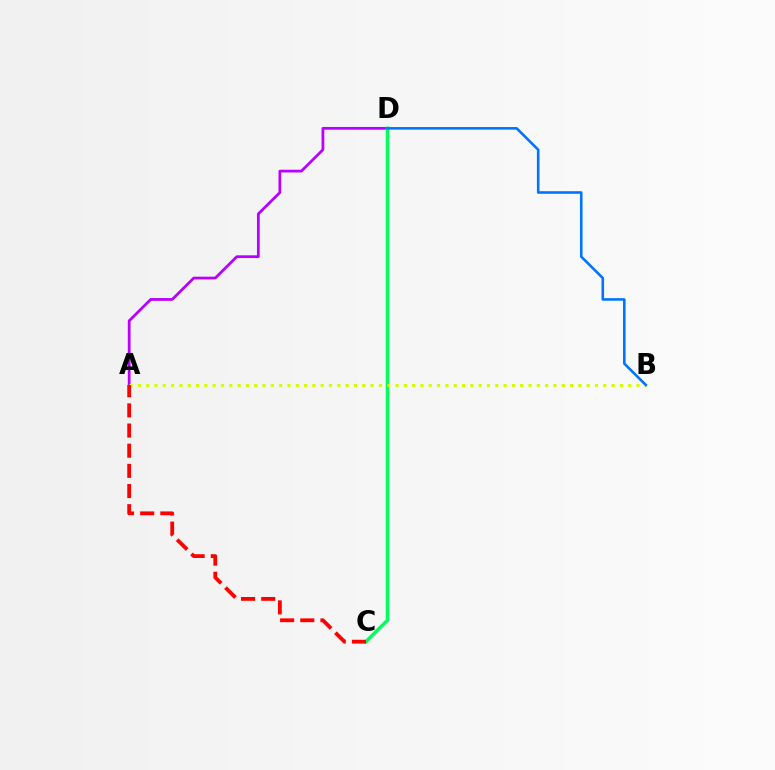{('A', 'D'): [{'color': '#b900ff', 'line_style': 'solid', 'thickness': 1.98}], ('C', 'D'): [{'color': '#00ff5c', 'line_style': 'solid', 'thickness': 2.55}], ('A', 'B'): [{'color': '#d1ff00', 'line_style': 'dotted', 'thickness': 2.26}], ('B', 'D'): [{'color': '#0074ff', 'line_style': 'solid', 'thickness': 1.86}], ('A', 'C'): [{'color': '#ff0000', 'line_style': 'dashed', 'thickness': 2.74}]}